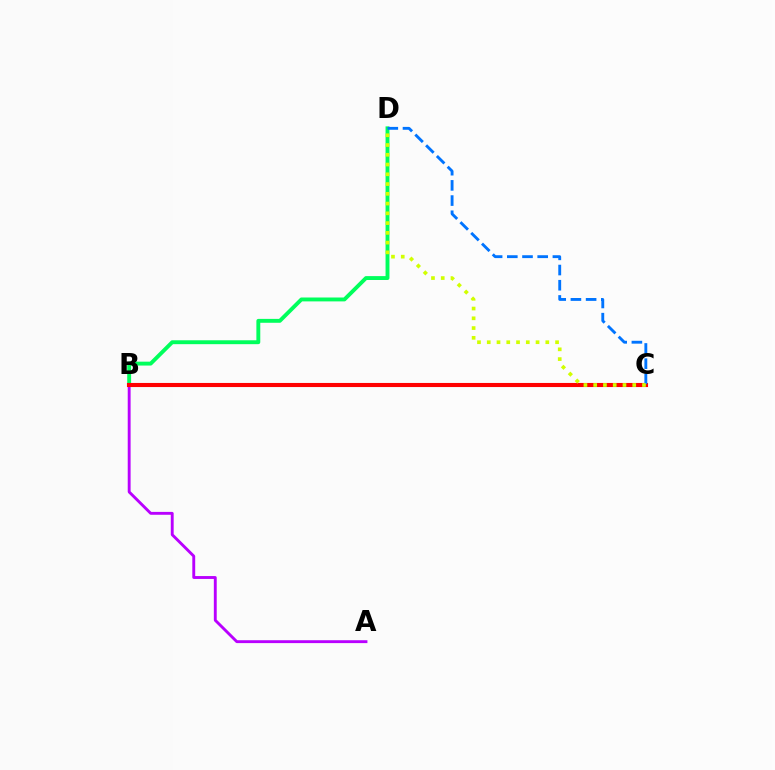{('A', 'B'): [{'color': '#b900ff', 'line_style': 'solid', 'thickness': 2.07}], ('B', 'D'): [{'color': '#00ff5c', 'line_style': 'solid', 'thickness': 2.8}], ('B', 'C'): [{'color': '#ff0000', 'line_style': 'solid', 'thickness': 2.95}], ('C', 'D'): [{'color': '#0074ff', 'line_style': 'dashed', 'thickness': 2.06}, {'color': '#d1ff00', 'line_style': 'dotted', 'thickness': 2.65}]}